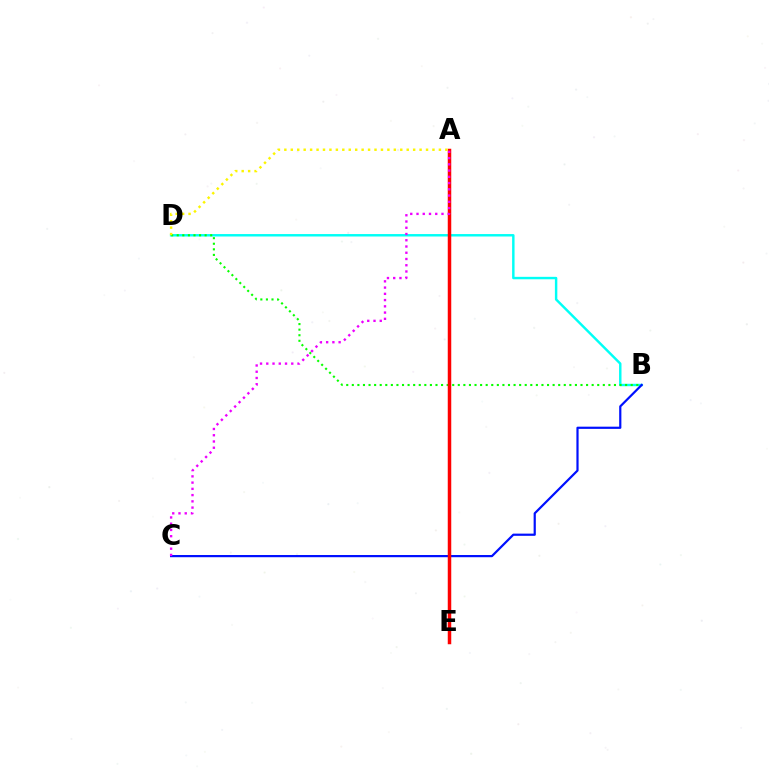{('B', 'D'): [{'color': '#00fff6', 'line_style': 'solid', 'thickness': 1.76}, {'color': '#08ff00', 'line_style': 'dotted', 'thickness': 1.52}], ('B', 'C'): [{'color': '#0010ff', 'line_style': 'solid', 'thickness': 1.59}], ('A', 'E'): [{'color': '#ff0000', 'line_style': 'solid', 'thickness': 2.52}], ('A', 'D'): [{'color': '#fcf500', 'line_style': 'dotted', 'thickness': 1.75}], ('A', 'C'): [{'color': '#ee00ff', 'line_style': 'dotted', 'thickness': 1.7}]}